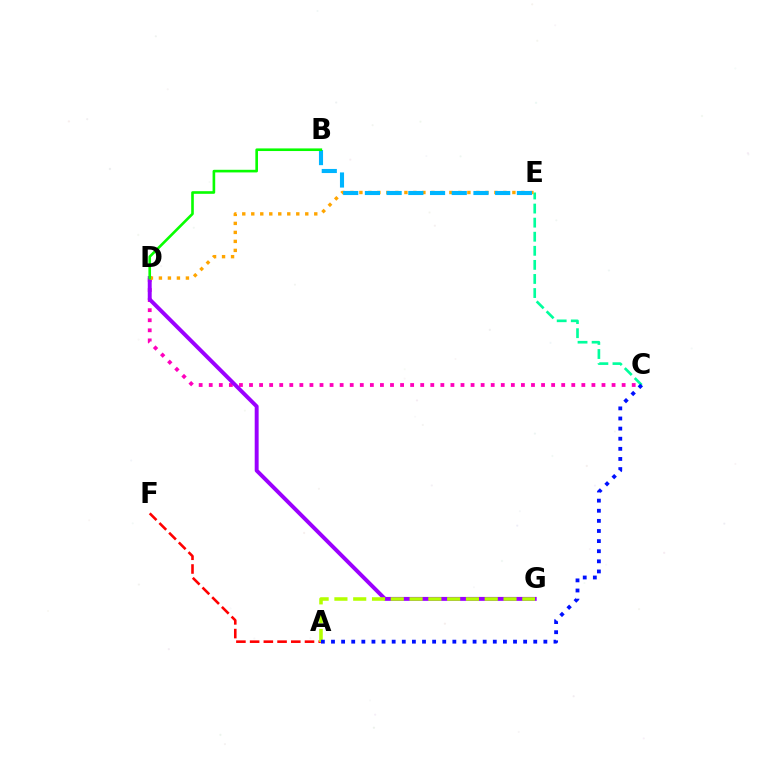{('C', 'D'): [{'color': '#ff00bd', 'line_style': 'dotted', 'thickness': 2.74}], ('D', 'G'): [{'color': '#9b00ff', 'line_style': 'solid', 'thickness': 2.83}], ('A', 'F'): [{'color': '#ff0000', 'line_style': 'dashed', 'thickness': 1.86}], ('C', 'E'): [{'color': '#00ff9d', 'line_style': 'dashed', 'thickness': 1.91}], ('D', 'E'): [{'color': '#ffa500', 'line_style': 'dotted', 'thickness': 2.45}], ('A', 'G'): [{'color': '#b3ff00', 'line_style': 'dashed', 'thickness': 2.55}], ('B', 'E'): [{'color': '#00b5ff', 'line_style': 'dashed', 'thickness': 2.95}], ('B', 'D'): [{'color': '#08ff00', 'line_style': 'solid', 'thickness': 1.89}], ('A', 'C'): [{'color': '#0010ff', 'line_style': 'dotted', 'thickness': 2.75}]}